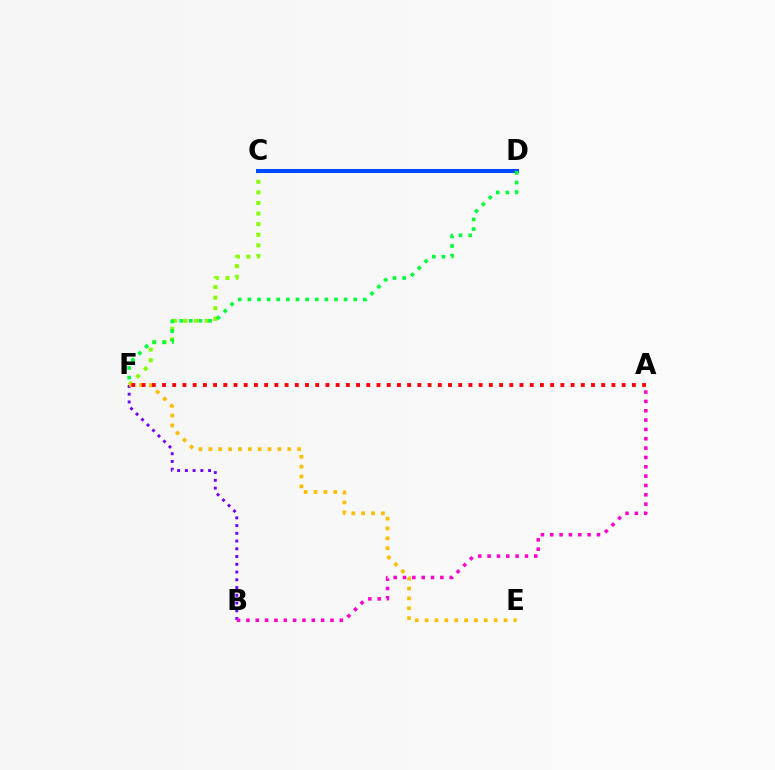{('C', 'F'): [{'color': '#84ff00', 'line_style': 'dotted', 'thickness': 2.88}], ('B', 'F'): [{'color': '#7200ff', 'line_style': 'dotted', 'thickness': 2.1}], ('C', 'D'): [{'color': '#00fff6', 'line_style': 'dashed', 'thickness': 1.63}, {'color': '#004bff', 'line_style': 'solid', 'thickness': 2.9}], ('E', 'F'): [{'color': '#ffbd00', 'line_style': 'dotted', 'thickness': 2.68}], ('A', 'F'): [{'color': '#ff0000', 'line_style': 'dotted', 'thickness': 2.78}], ('A', 'B'): [{'color': '#ff00cf', 'line_style': 'dotted', 'thickness': 2.54}], ('D', 'F'): [{'color': '#00ff39', 'line_style': 'dotted', 'thickness': 2.61}]}